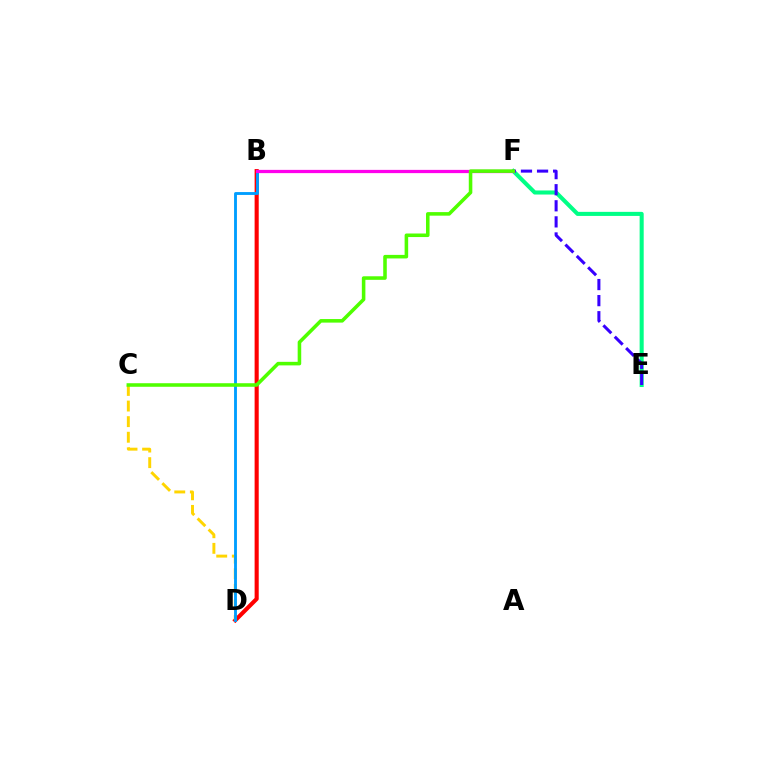{('B', 'D'): [{'color': '#ff0000', 'line_style': 'solid', 'thickness': 2.95}, {'color': '#009eff', 'line_style': 'solid', 'thickness': 2.06}], ('E', 'F'): [{'color': '#00ff86', 'line_style': 'solid', 'thickness': 2.93}, {'color': '#3700ff', 'line_style': 'dashed', 'thickness': 2.18}], ('C', 'D'): [{'color': '#ffd500', 'line_style': 'dashed', 'thickness': 2.12}], ('B', 'F'): [{'color': '#ff00ed', 'line_style': 'solid', 'thickness': 2.34}], ('C', 'F'): [{'color': '#4fff00', 'line_style': 'solid', 'thickness': 2.56}]}